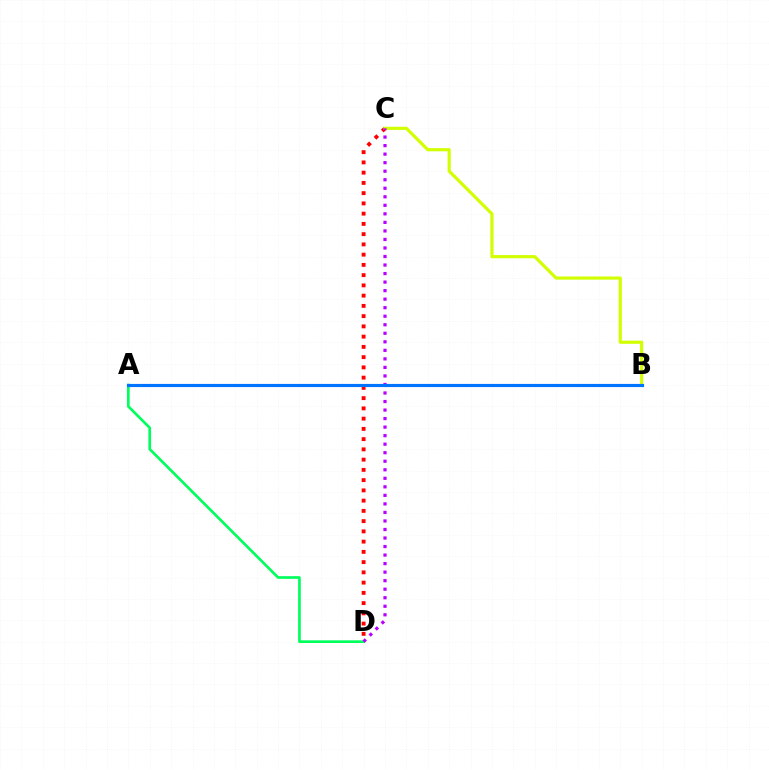{('A', 'D'): [{'color': '#00ff5c', 'line_style': 'solid', 'thickness': 1.93}], ('C', 'D'): [{'color': '#ff0000', 'line_style': 'dotted', 'thickness': 2.78}, {'color': '#b900ff', 'line_style': 'dotted', 'thickness': 2.32}], ('B', 'C'): [{'color': '#d1ff00', 'line_style': 'solid', 'thickness': 2.28}], ('A', 'B'): [{'color': '#0074ff', 'line_style': 'solid', 'thickness': 2.27}]}